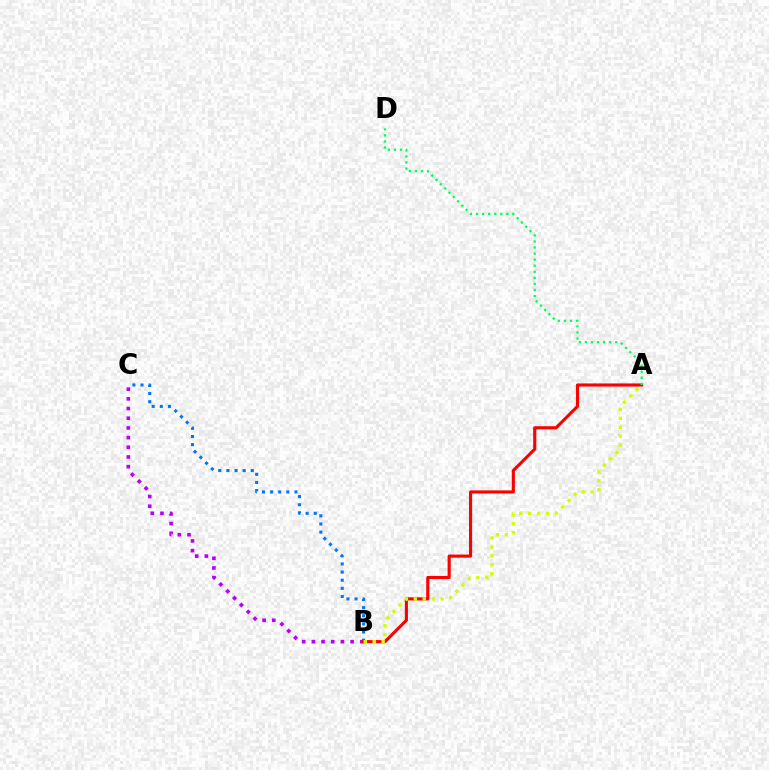{('B', 'C'): [{'color': '#0074ff', 'line_style': 'dotted', 'thickness': 2.21}, {'color': '#b900ff', 'line_style': 'dotted', 'thickness': 2.63}], ('A', 'B'): [{'color': '#ff0000', 'line_style': 'solid', 'thickness': 2.24}, {'color': '#d1ff00', 'line_style': 'dotted', 'thickness': 2.42}], ('A', 'D'): [{'color': '#00ff5c', 'line_style': 'dotted', 'thickness': 1.65}]}